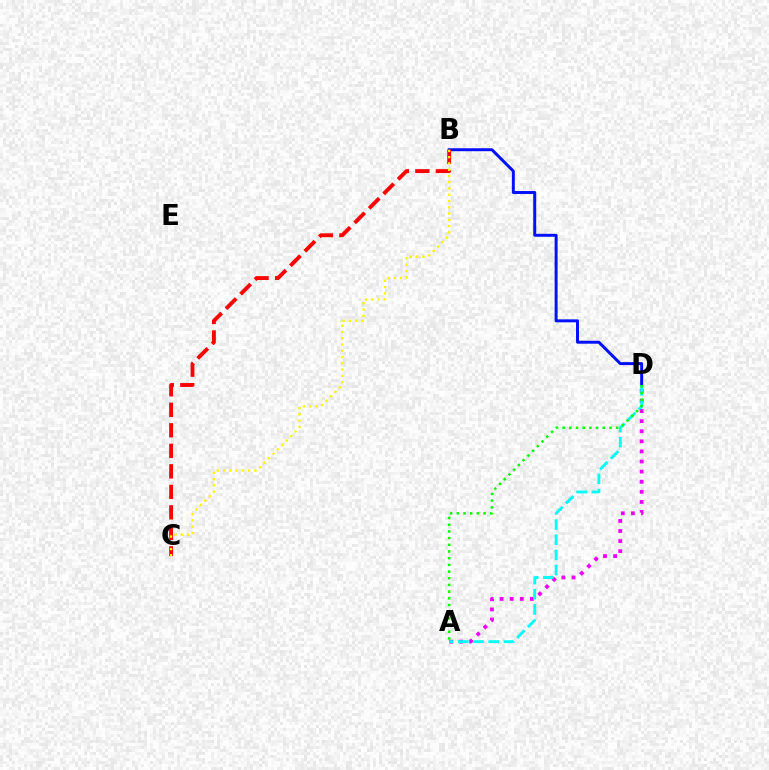{('B', 'D'): [{'color': '#0010ff', 'line_style': 'solid', 'thickness': 2.13}], ('B', 'C'): [{'color': '#ff0000', 'line_style': 'dashed', 'thickness': 2.79}, {'color': '#fcf500', 'line_style': 'dotted', 'thickness': 1.7}], ('A', 'D'): [{'color': '#ee00ff', 'line_style': 'dotted', 'thickness': 2.74}, {'color': '#00fff6', 'line_style': 'dashed', 'thickness': 2.06}, {'color': '#08ff00', 'line_style': 'dotted', 'thickness': 1.82}]}